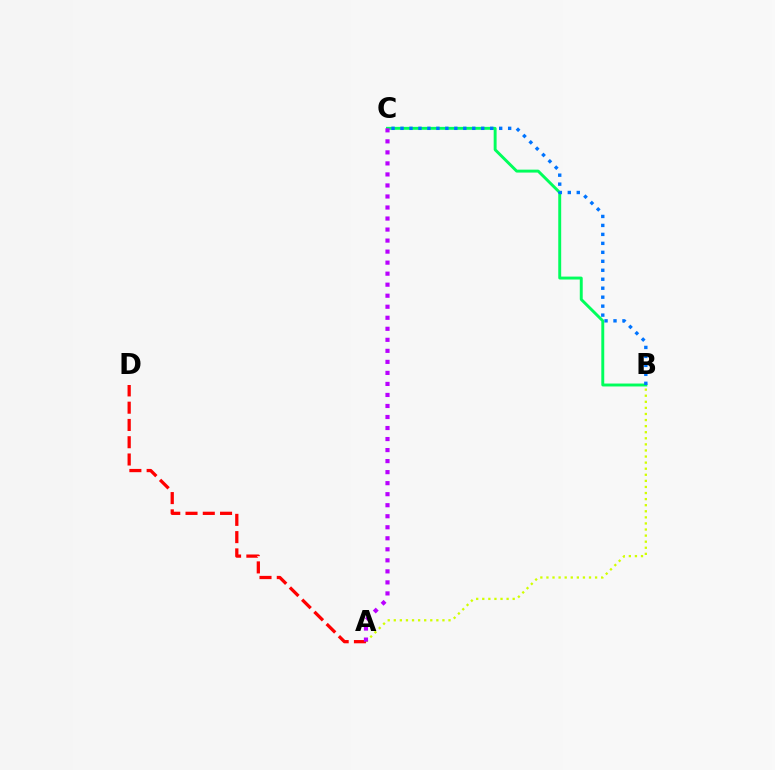{('B', 'C'): [{'color': '#00ff5c', 'line_style': 'solid', 'thickness': 2.1}, {'color': '#0074ff', 'line_style': 'dotted', 'thickness': 2.44}], ('A', 'B'): [{'color': '#d1ff00', 'line_style': 'dotted', 'thickness': 1.65}], ('A', 'D'): [{'color': '#ff0000', 'line_style': 'dashed', 'thickness': 2.35}], ('A', 'C'): [{'color': '#b900ff', 'line_style': 'dotted', 'thickness': 3.0}]}